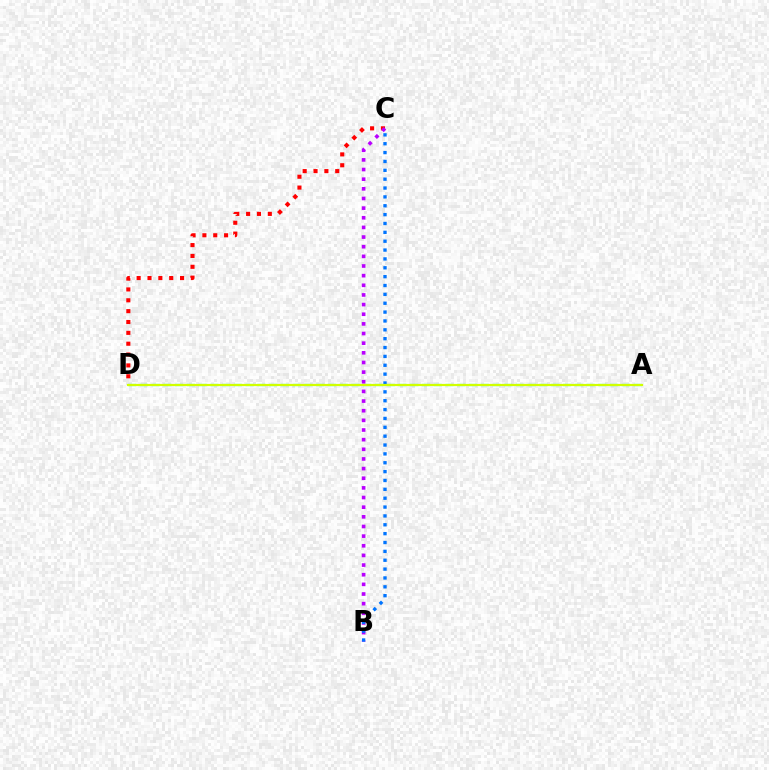{('A', 'D'): [{'color': '#00ff5c', 'line_style': 'dashed', 'thickness': 1.6}, {'color': '#d1ff00', 'line_style': 'solid', 'thickness': 1.55}], ('C', 'D'): [{'color': '#ff0000', 'line_style': 'dotted', 'thickness': 2.95}], ('B', 'C'): [{'color': '#b900ff', 'line_style': 'dotted', 'thickness': 2.62}, {'color': '#0074ff', 'line_style': 'dotted', 'thickness': 2.41}]}